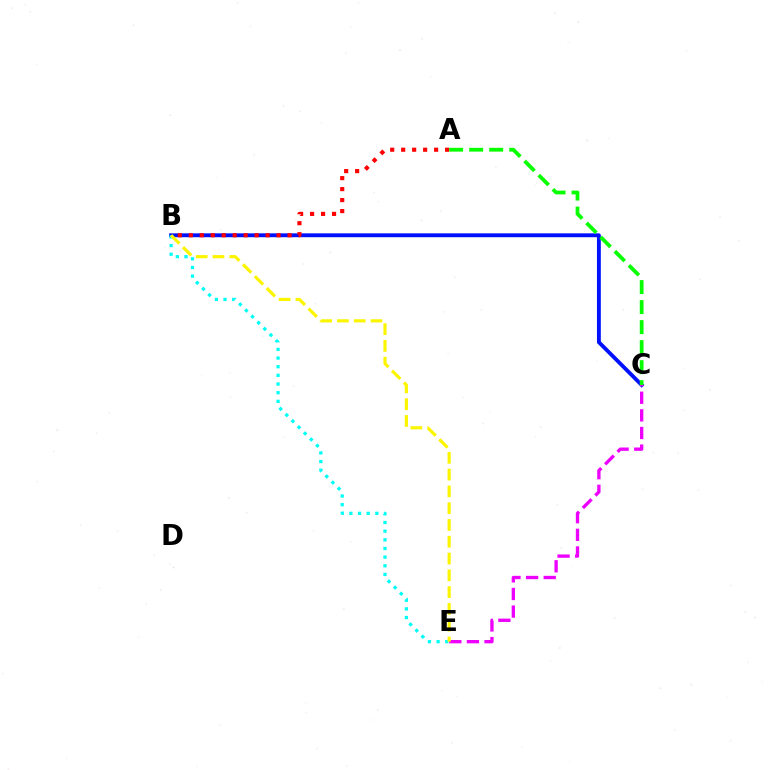{('B', 'C'): [{'color': '#0010ff', 'line_style': 'solid', 'thickness': 2.78}], ('A', 'B'): [{'color': '#ff0000', 'line_style': 'dotted', 'thickness': 2.98}], ('B', 'E'): [{'color': '#00fff6', 'line_style': 'dotted', 'thickness': 2.35}, {'color': '#fcf500', 'line_style': 'dashed', 'thickness': 2.28}], ('A', 'C'): [{'color': '#08ff00', 'line_style': 'dashed', 'thickness': 2.72}], ('C', 'E'): [{'color': '#ee00ff', 'line_style': 'dashed', 'thickness': 2.39}]}